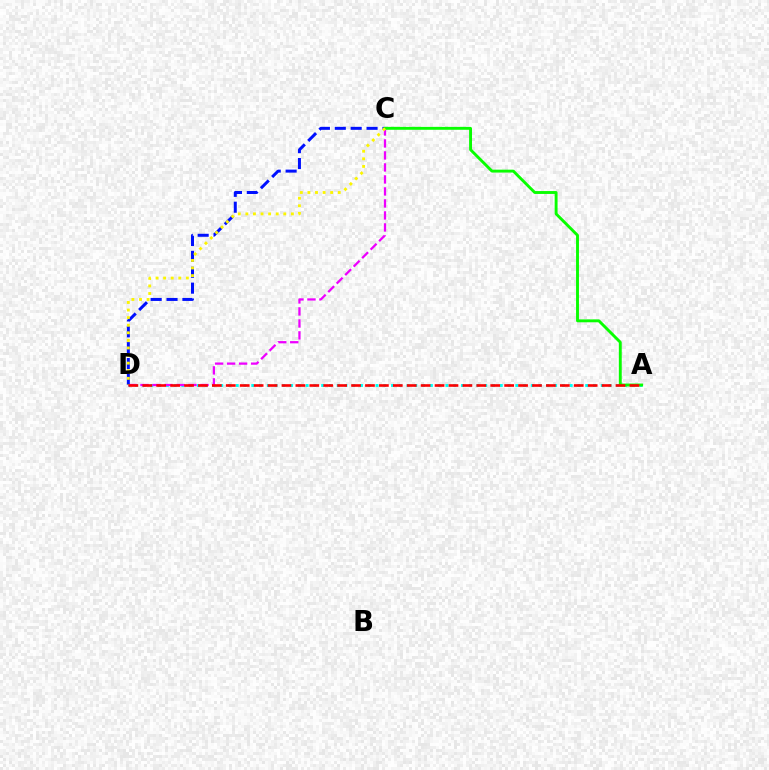{('A', 'D'): [{'color': '#00fff6', 'line_style': 'dotted', 'thickness': 2.11}, {'color': '#ff0000', 'line_style': 'dashed', 'thickness': 1.89}], ('C', 'D'): [{'color': '#ee00ff', 'line_style': 'dashed', 'thickness': 1.63}, {'color': '#0010ff', 'line_style': 'dashed', 'thickness': 2.16}, {'color': '#fcf500', 'line_style': 'dotted', 'thickness': 2.06}], ('A', 'C'): [{'color': '#08ff00', 'line_style': 'solid', 'thickness': 2.08}]}